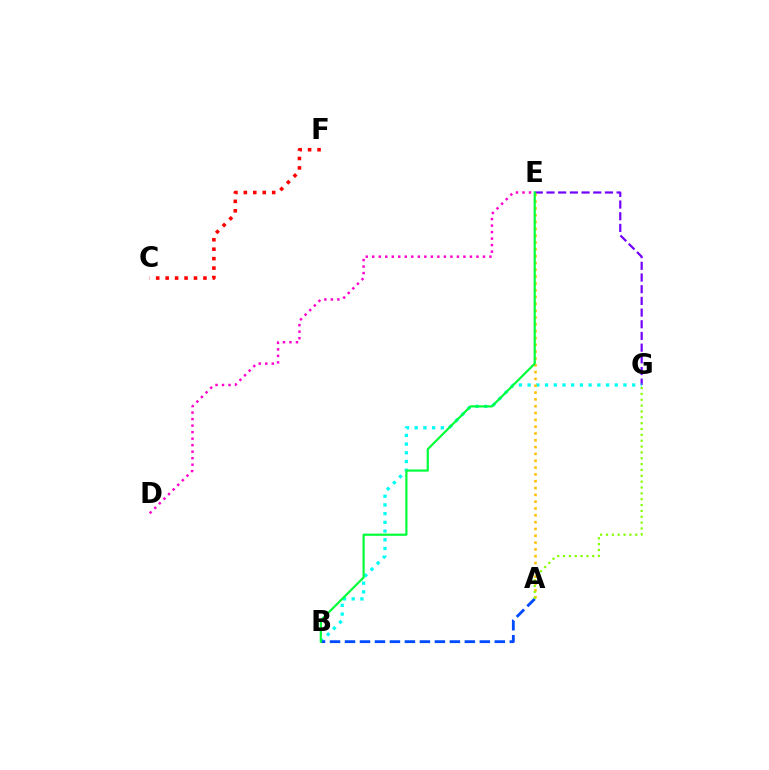{('E', 'G'): [{'color': '#7200ff', 'line_style': 'dashed', 'thickness': 1.59}], ('D', 'E'): [{'color': '#ff00cf', 'line_style': 'dotted', 'thickness': 1.77}], ('B', 'G'): [{'color': '#00fff6', 'line_style': 'dotted', 'thickness': 2.37}], ('A', 'B'): [{'color': '#004bff', 'line_style': 'dashed', 'thickness': 2.04}], ('A', 'E'): [{'color': '#ffbd00', 'line_style': 'dotted', 'thickness': 1.85}], ('B', 'E'): [{'color': '#00ff39', 'line_style': 'solid', 'thickness': 1.57}], ('A', 'G'): [{'color': '#84ff00', 'line_style': 'dotted', 'thickness': 1.59}], ('C', 'F'): [{'color': '#ff0000', 'line_style': 'dotted', 'thickness': 2.57}]}